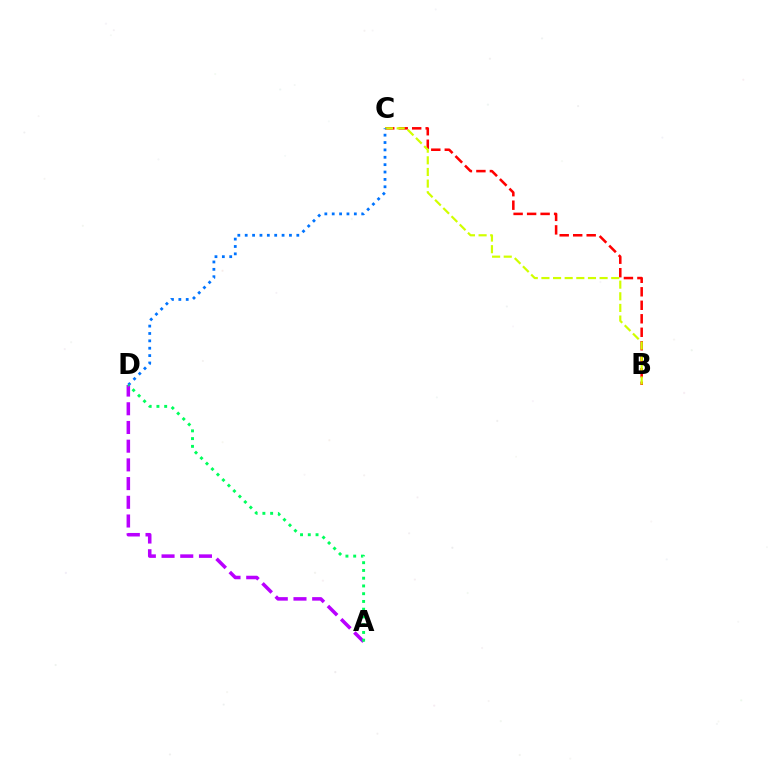{('A', 'D'): [{'color': '#b900ff', 'line_style': 'dashed', 'thickness': 2.54}, {'color': '#00ff5c', 'line_style': 'dotted', 'thickness': 2.11}], ('B', 'C'): [{'color': '#ff0000', 'line_style': 'dashed', 'thickness': 1.83}, {'color': '#d1ff00', 'line_style': 'dashed', 'thickness': 1.58}], ('C', 'D'): [{'color': '#0074ff', 'line_style': 'dotted', 'thickness': 2.0}]}